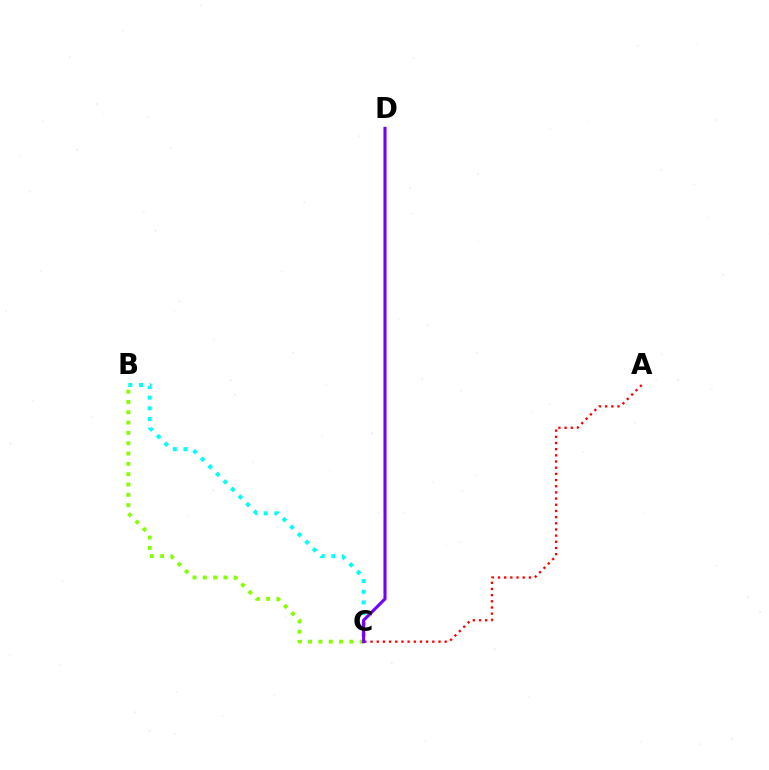{('B', 'C'): [{'color': '#84ff00', 'line_style': 'dotted', 'thickness': 2.8}, {'color': '#00fff6', 'line_style': 'dotted', 'thickness': 2.9}], ('A', 'C'): [{'color': '#ff0000', 'line_style': 'dotted', 'thickness': 1.68}], ('C', 'D'): [{'color': '#7200ff', 'line_style': 'solid', 'thickness': 2.22}]}